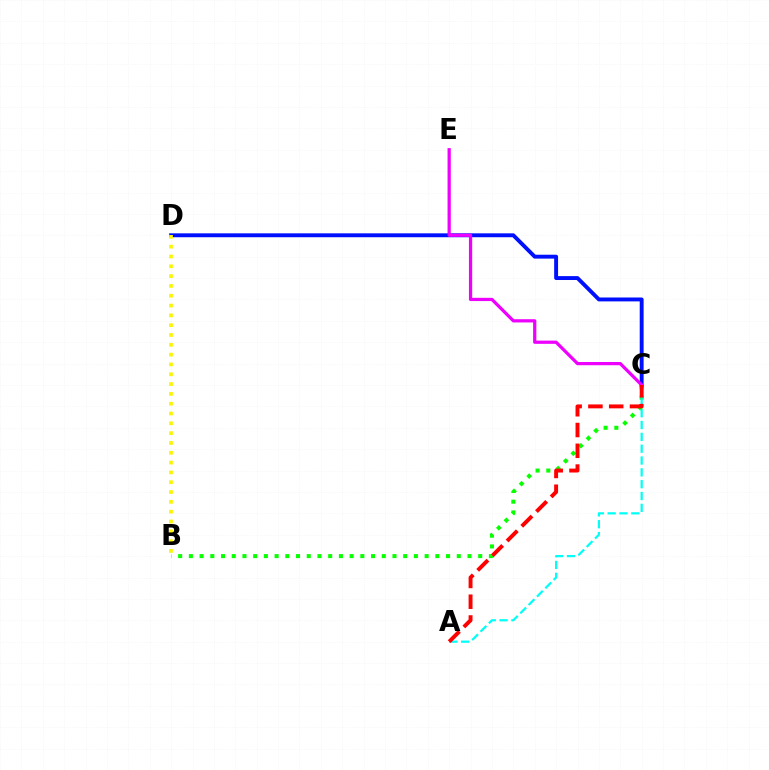{('C', 'D'): [{'color': '#0010ff', 'line_style': 'solid', 'thickness': 2.81}], ('B', 'C'): [{'color': '#08ff00', 'line_style': 'dotted', 'thickness': 2.91}], ('C', 'E'): [{'color': '#ee00ff', 'line_style': 'solid', 'thickness': 2.33}], ('B', 'D'): [{'color': '#fcf500', 'line_style': 'dotted', 'thickness': 2.67}], ('A', 'C'): [{'color': '#00fff6', 'line_style': 'dashed', 'thickness': 1.61}, {'color': '#ff0000', 'line_style': 'dashed', 'thickness': 2.82}]}